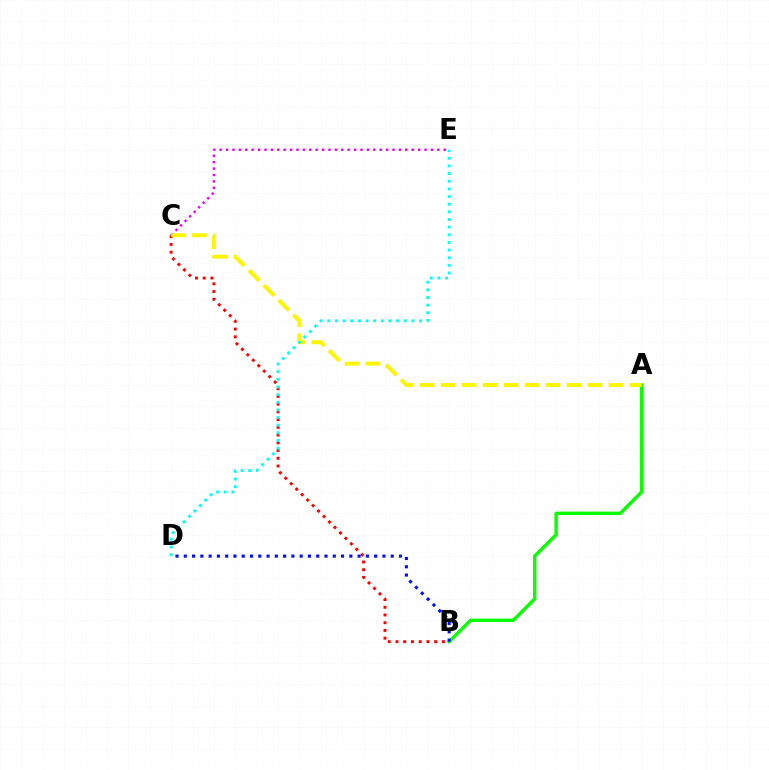{('C', 'E'): [{'color': '#ee00ff', 'line_style': 'dotted', 'thickness': 1.74}], ('B', 'C'): [{'color': '#ff0000', 'line_style': 'dotted', 'thickness': 2.1}], ('A', 'B'): [{'color': '#08ff00', 'line_style': 'solid', 'thickness': 2.44}], ('A', 'C'): [{'color': '#fcf500', 'line_style': 'dashed', 'thickness': 2.85}], ('B', 'D'): [{'color': '#0010ff', 'line_style': 'dotted', 'thickness': 2.25}], ('D', 'E'): [{'color': '#00fff6', 'line_style': 'dotted', 'thickness': 2.08}]}